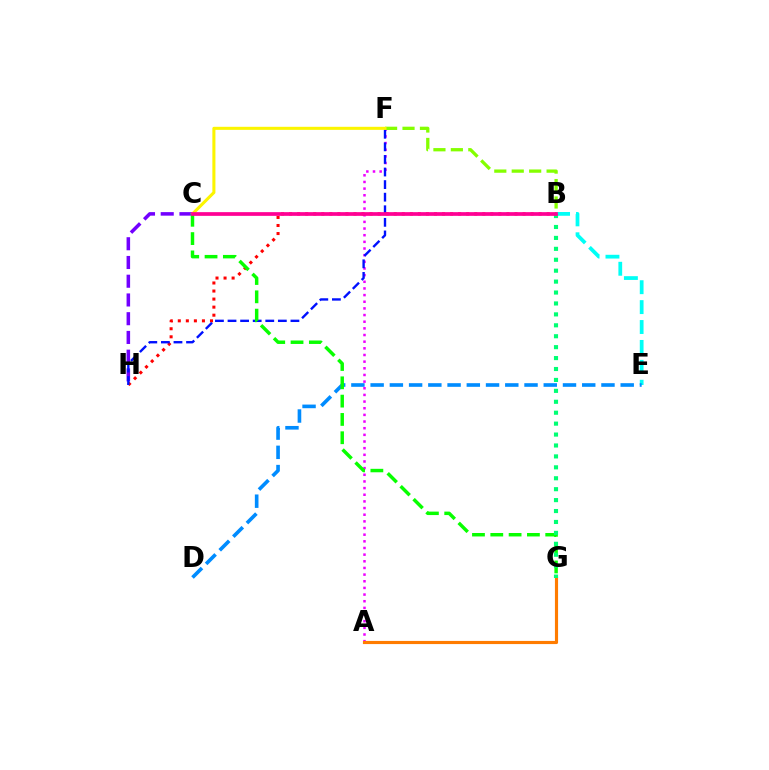{('A', 'F'): [{'color': '#ee00ff', 'line_style': 'dotted', 'thickness': 1.81}], ('B', 'F'): [{'color': '#84ff00', 'line_style': 'dashed', 'thickness': 2.37}], ('B', 'E'): [{'color': '#00fff6', 'line_style': 'dashed', 'thickness': 2.7}], ('C', 'H'): [{'color': '#7200ff', 'line_style': 'dashed', 'thickness': 2.55}], ('B', 'H'): [{'color': '#ff0000', 'line_style': 'dotted', 'thickness': 2.19}], ('A', 'G'): [{'color': '#ff7c00', 'line_style': 'solid', 'thickness': 2.26}], ('D', 'E'): [{'color': '#008cff', 'line_style': 'dashed', 'thickness': 2.61}], ('F', 'H'): [{'color': '#0010ff', 'line_style': 'dashed', 'thickness': 1.71}], ('C', 'F'): [{'color': '#fcf500', 'line_style': 'solid', 'thickness': 2.2}], ('C', 'G'): [{'color': '#08ff00', 'line_style': 'dashed', 'thickness': 2.49}], ('B', 'G'): [{'color': '#00ff74', 'line_style': 'dotted', 'thickness': 2.97}], ('B', 'C'): [{'color': '#ff0094', 'line_style': 'solid', 'thickness': 2.67}]}